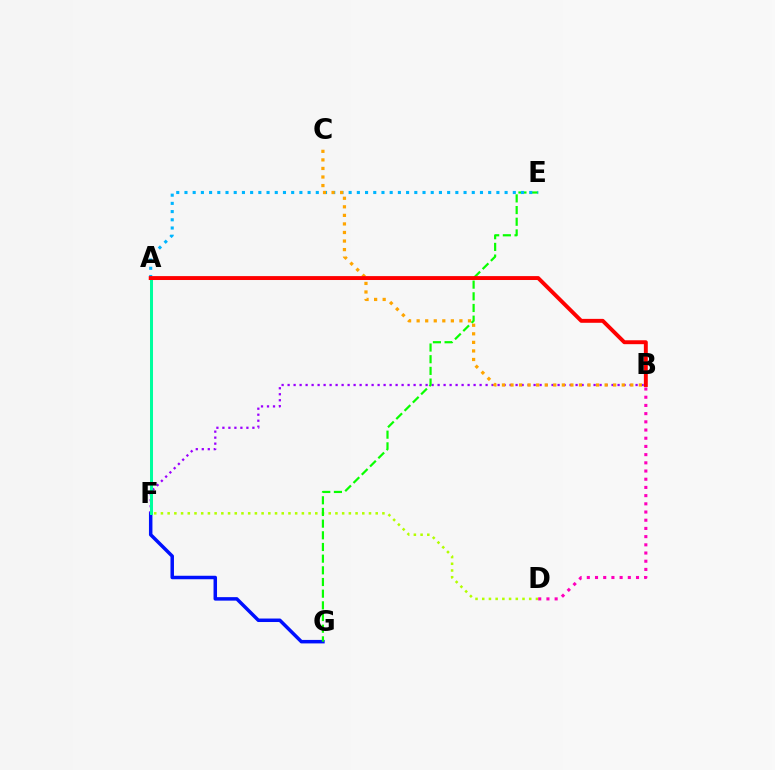{('F', 'G'): [{'color': '#0010ff', 'line_style': 'solid', 'thickness': 2.51}], ('D', 'F'): [{'color': '#b3ff00', 'line_style': 'dotted', 'thickness': 1.82}], ('B', 'F'): [{'color': '#9b00ff', 'line_style': 'dotted', 'thickness': 1.63}], ('E', 'G'): [{'color': '#08ff00', 'line_style': 'dashed', 'thickness': 1.59}], ('B', 'D'): [{'color': '#ff00bd', 'line_style': 'dotted', 'thickness': 2.23}], ('A', 'E'): [{'color': '#00b5ff', 'line_style': 'dotted', 'thickness': 2.23}], ('A', 'F'): [{'color': '#00ff9d', 'line_style': 'solid', 'thickness': 2.17}], ('B', 'C'): [{'color': '#ffa500', 'line_style': 'dotted', 'thickness': 2.32}], ('A', 'B'): [{'color': '#ff0000', 'line_style': 'solid', 'thickness': 2.82}]}